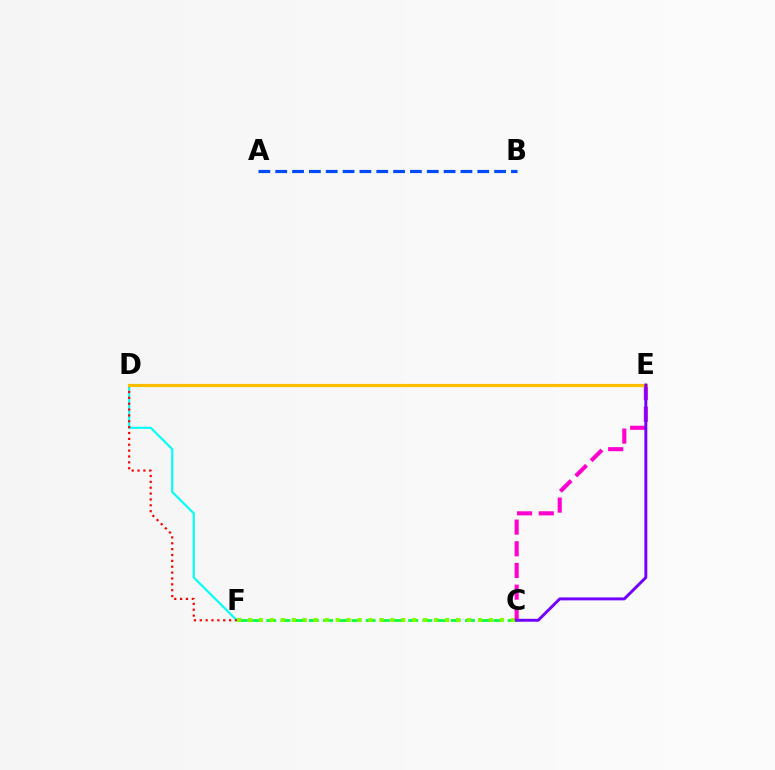{('D', 'F'): [{'color': '#00fff6', 'line_style': 'solid', 'thickness': 1.54}, {'color': '#ff0000', 'line_style': 'dotted', 'thickness': 1.59}], ('A', 'B'): [{'color': '#004bff', 'line_style': 'dashed', 'thickness': 2.29}], ('C', 'F'): [{'color': '#00ff39', 'line_style': 'dashed', 'thickness': 1.93}, {'color': '#84ff00', 'line_style': 'dotted', 'thickness': 2.97}], ('C', 'E'): [{'color': '#ff00cf', 'line_style': 'dashed', 'thickness': 2.95}, {'color': '#7200ff', 'line_style': 'solid', 'thickness': 2.11}], ('D', 'E'): [{'color': '#ffbd00', 'line_style': 'solid', 'thickness': 2.29}]}